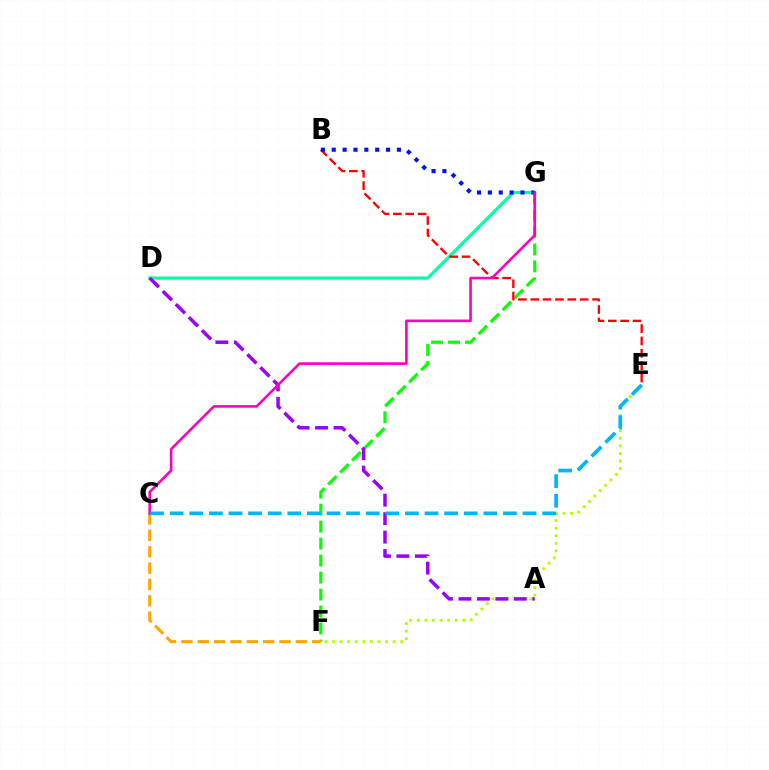{('E', 'F'): [{'color': '#b3ff00', 'line_style': 'dotted', 'thickness': 2.06}], ('F', 'G'): [{'color': '#08ff00', 'line_style': 'dashed', 'thickness': 2.31}], ('D', 'G'): [{'color': '#00ff9d', 'line_style': 'solid', 'thickness': 2.26}], ('A', 'D'): [{'color': '#9b00ff', 'line_style': 'dashed', 'thickness': 2.51}], ('B', 'E'): [{'color': '#ff0000', 'line_style': 'dashed', 'thickness': 1.68}], ('C', 'F'): [{'color': '#ffa500', 'line_style': 'dashed', 'thickness': 2.22}], ('B', 'G'): [{'color': '#0010ff', 'line_style': 'dotted', 'thickness': 2.95}], ('C', 'G'): [{'color': '#ff00bd', 'line_style': 'solid', 'thickness': 1.88}], ('C', 'E'): [{'color': '#00b5ff', 'line_style': 'dashed', 'thickness': 2.66}]}